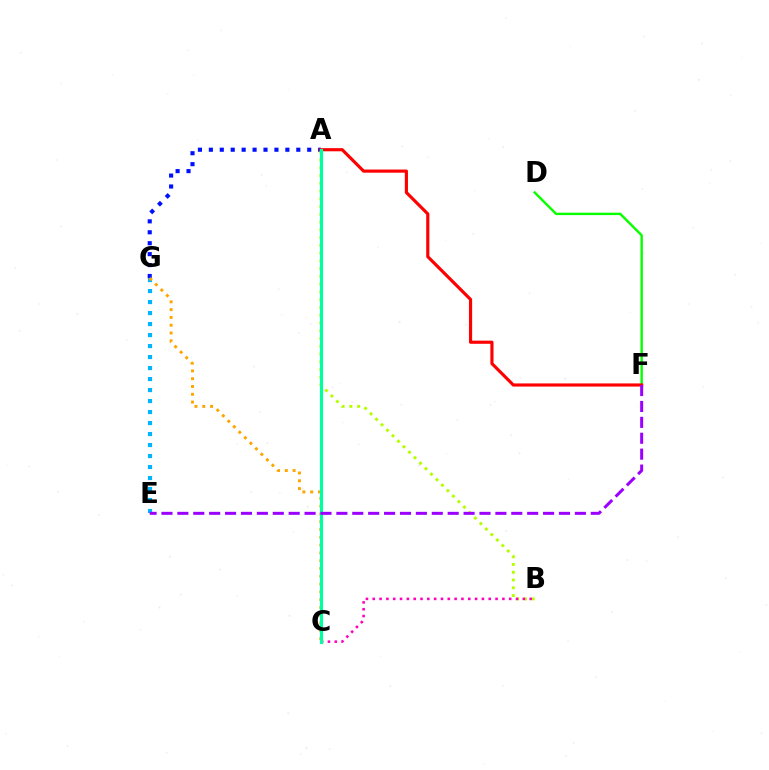{('D', 'F'): [{'color': '#08ff00', 'line_style': 'solid', 'thickness': 1.74}], ('A', 'G'): [{'color': '#0010ff', 'line_style': 'dotted', 'thickness': 2.97}], ('E', 'G'): [{'color': '#00b5ff', 'line_style': 'dotted', 'thickness': 2.99}], ('A', 'B'): [{'color': '#b3ff00', 'line_style': 'dotted', 'thickness': 2.11}], ('C', 'G'): [{'color': '#ffa500', 'line_style': 'dotted', 'thickness': 2.12}], ('B', 'C'): [{'color': '#ff00bd', 'line_style': 'dotted', 'thickness': 1.85}], ('A', 'F'): [{'color': '#ff0000', 'line_style': 'solid', 'thickness': 2.27}], ('A', 'C'): [{'color': '#00ff9d', 'line_style': 'solid', 'thickness': 2.26}], ('E', 'F'): [{'color': '#9b00ff', 'line_style': 'dashed', 'thickness': 2.16}]}